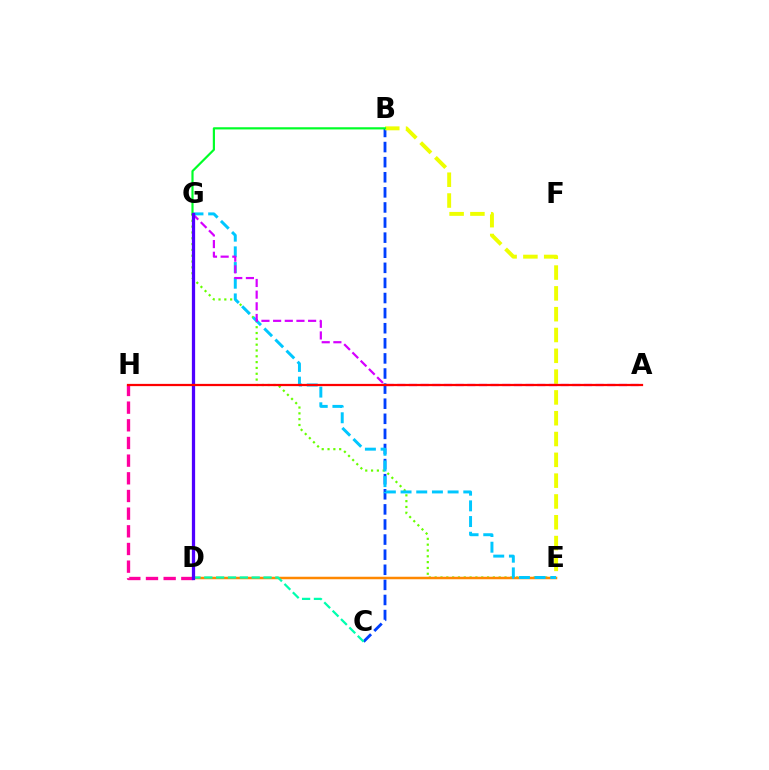{('E', 'G'): [{'color': '#66ff00', 'line_style': 'dotted', 'thickness': 1.58}, {'color': '#00c7ff', 'line_style': 'dashed', 'thickness': 2.13}], ('B', 'C'): [{'color': '#003fff', 'line_style': 'dashed', 'thickness': 2.05}], ('D', 'E'): [{'color': '#ff8800', 'line_style': 'solid', 'thickness': 1.8}], ('B', 'E'): [{'color': '#eeff00', 'line_style': 'dashed', 'thickness': 2.83}], ('B', 'G'): [{'color': '#00ff27', 'line_style': 'solid', 'thickness': 1.57}], ('A', 'G'): [{'color': '#d600ff', 'line_style': 'dashed', 'thickness': 1.58}], ('D', 'H'): [{'color': '#ff00a0', 'line_style': 'dashed', 'thickness': 2.4}], ('C', 'D'): [{'color': '#00ffaf', 'line_style': 'dashed', 'thickness': 1.61}], ('D', 'G'): [{'color': '#4f00ff', 'line_style': 'solid', 'thickness': 2.35}], ('A', 'H'): [{'color': '#ff0000', 'line_style': 'solid', 'thickness': 1.61}]}